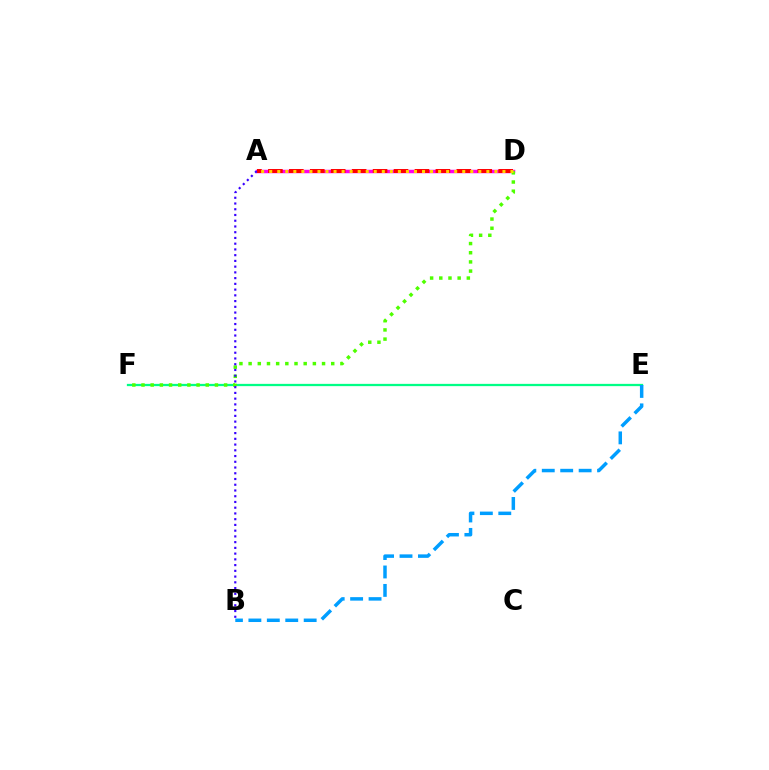{('E', 'F'): [{'color': '#00ff86', 'line_style': 'solid', 'thickness': 1.64}], ('A', 'D'): [{'color': '#ff00ed', 'line_style': 'solid', 'thickness': 2.5}, {'color': '#ff0000', 'line_style': 'dashed', 'thickness': 2.84}, {'color': '#ffd500', 'line_style': 'dotted', 'thickness': 2.19}], ('D', 'F'): [{'color': '#4fff00', 'line_style': 'dotted', 'thickness': 2.49}], ('A', 'B'): [{'color': '#3700ff', 'line_style': 'dotted', 'thickness': 1.56}], ('B', 'E'): [{'color': '#009eff', 'line_style': 'dashed', 'thickness': 2.5}]}